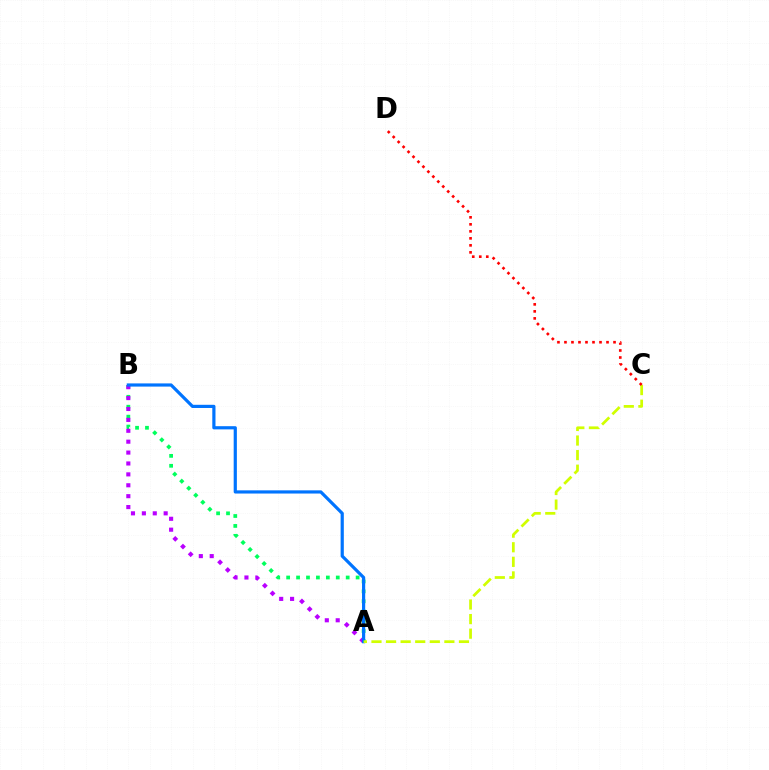{('A', 'B'): [{'color': '#00ff5c', 'line_style': 'dotted', 'thickness': 2.7}, {'color': '#b900ff', 'line_style': 'dotted', 'thickness': 2.96}, {'color': '#0074ff', 'line_style': 'solid', 'thickness': 2.3}], ('A', 'C'): [{'color': '#d1ff00', 'line_style': 'dashed', 'thickness': 1.98}], ('C', 'D'): [{'color': '#ff0000', 'line_style': 'dotted', 'thickness': 1.9}]}